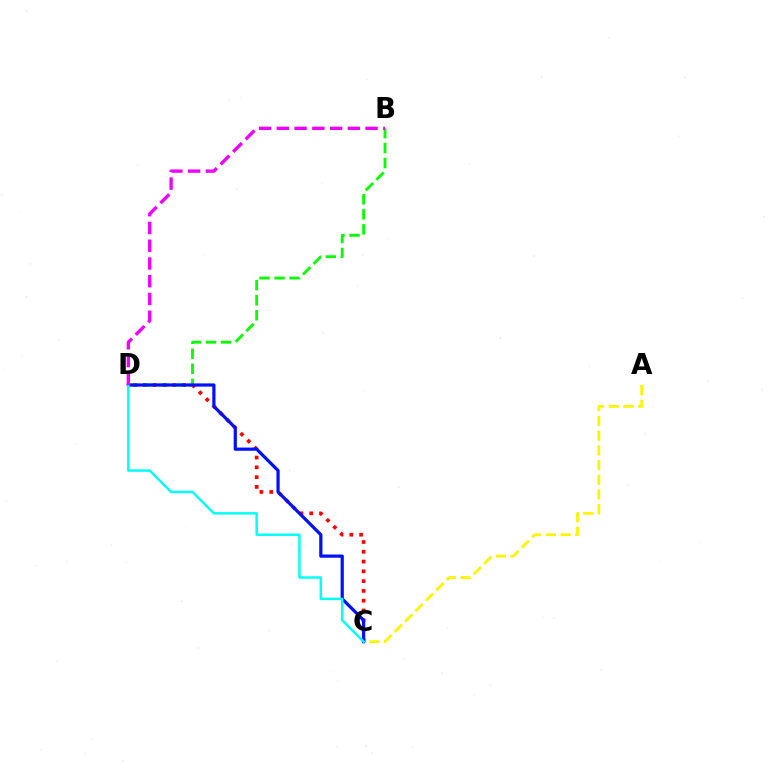{('A', 'C'): [{'color': '#fcf500', 'line_style': 'dashed', 'thickness': 2.0}], ('C', 'D'): [{'color': '#ff0000', 'line_style': 'dotted', 'thickness': 2.66}, {'color': '#0010ff', 'line_style': 'solid', 'thickness': 2.31}, {'color': '#00fff6', 'line_style': 'solid', 'thickness': 1.76}], ('B', 'D'): [{'color': '#08ff00', 'line_style': 'dashed', 'thickness': 2.04}, {'color': '#ee00ff', 'line_style': 'dashed', 'thickness': 2.41}]}